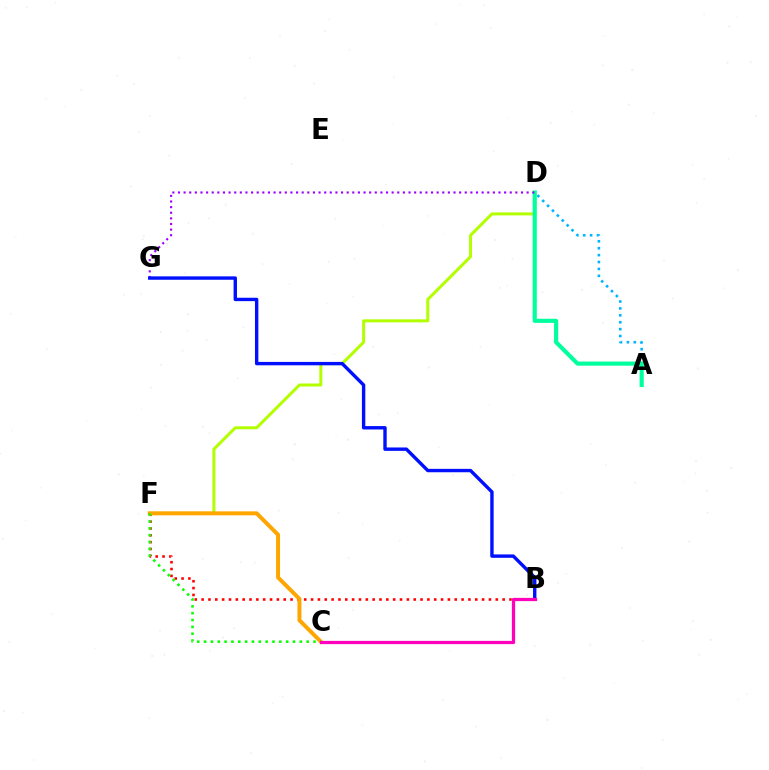{('A', 'D'): [{'color': '#00b5ff', 'line_style': 'dotted', 'thickness': 1.88}, {'color': '#00ff9d', 'line_style': 'solid', 'thickness': 2.97}], ('D', 'F'): [{'color': '#b3ff00', 'line_style': 'solid', 'thickness': 2.16}], ('B', 'F'): [{'color': '#ff0000', 'line_style': 'dotted', 'thickness': 1.86}], ('D', 'G'): [{'color': '#9b00ff', 'line_style': 'dotted', 'thickness': 1.53}], ('C', 'F'): [{'color': '#ffa500', 'line_style': 'solid', 'thickness': 2.85}, {'color': '#08ff00', 'line_style': 'dotted', 'thickness': 1.86}], ('B', 'G'): [{'color': '#0010ff', 'line_style': 'solid', 'thickness': 2.44}], ('B', 'C'): [{'color': '#ff00bd', 'line_style': 'solid', 'thickness': 2.33}]}